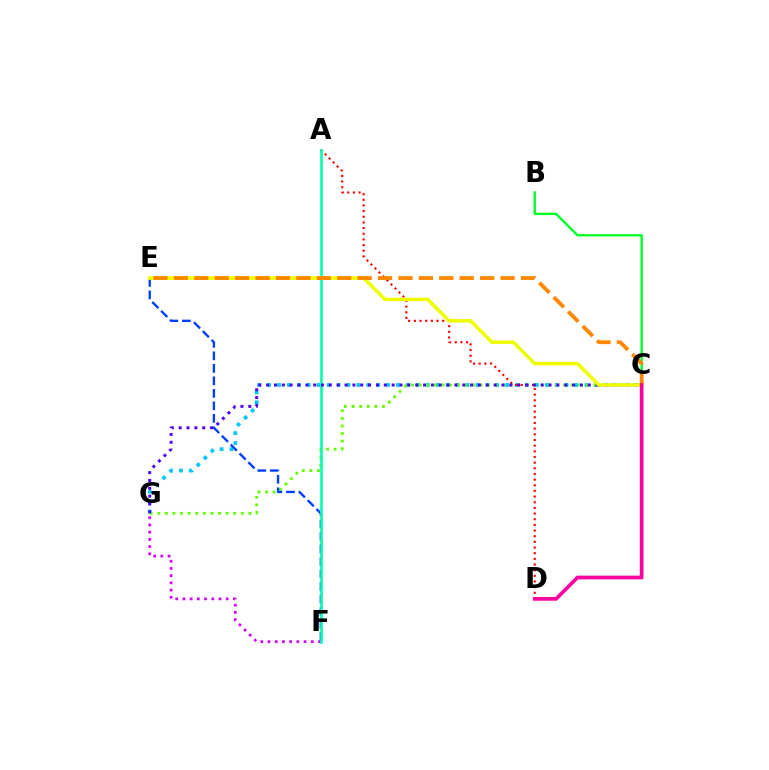{('C', 'G'): [{'color': '#00c7ff', 'line_style': 'dotted', 'thickness': 2.69}, {'color': '#66ff00', 'line_style': 'dotted', 'thickness': 2.06}, {'color': '#4f00ff', 'line_style': 'dotted', 'thickness': 2.13}], ('F', 'G'): [{'color': '#d600ff', 'line_style': 'dotted', 'thickness': 1.96}], ('A', 'D'): [{'color': '#ff0000', 'line_style': 'dotted', 'thickness': 1.54}], ('E', 'F'): [{'color': '#003fff', 'line_style': 'dashed', 'thickness': 1.7}], ('B', 'C'): [{'color': '#00ff27', 'line_style': 'solid', 'thickness': 1.71}], ('A', 'F'): [{'color': '#00ffaf', 'line_style': 'solid', 'thickness': 1.88}], ('C', 'E'): [{'color': '#eeff00', 'line_style': 'solid', 'thickness': 2.56}, {'color': '#ff8800', 'line_style': 'dashed', 'thickness': 2.77}], ('C', 'D'): [{'color': '#ff00a0', 'line_style': 'solid', 'thickness': 2.66}]}